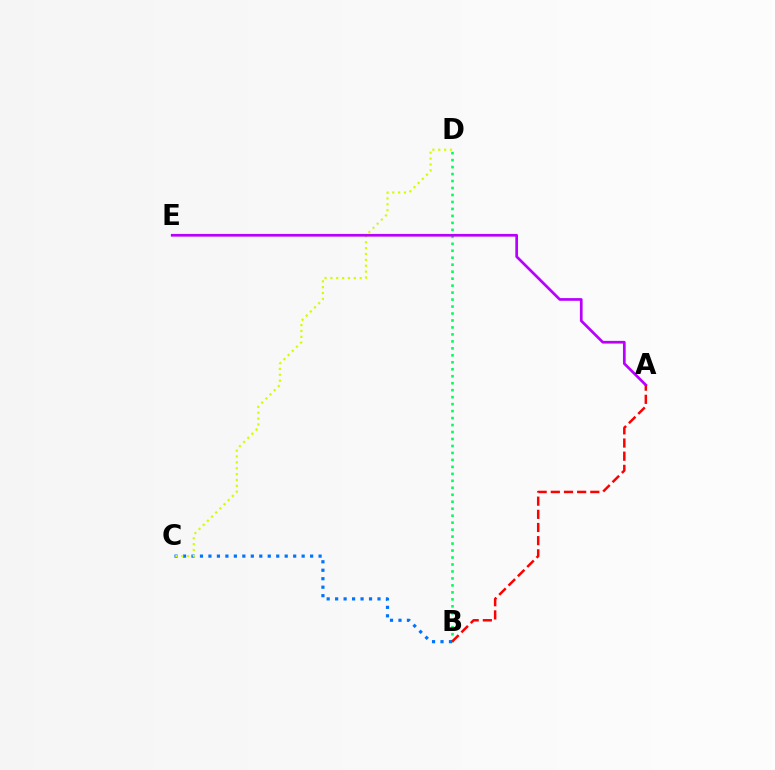{('B', 'D'): [{'color': '#00ff5c', 'line_style': 'dotted', 'thickness': 1.89}], ('B', 'C'): [{'color': '#0074ff', 'line_style': 'dotted', 'thickness': 2.3}], ('C', 'D'): [{'color': '#d1ff00', 'line_style': 'dotted', 'thickness': 1.59}], ('A', 'E'): [{'color': '#b900ff', 'line_style': 'solid', 'thickness': 1.95}], ('A', 'B'): [{'color': '#ff0000', 'line_style': 'dashed', 'thickness': 1.79}]}